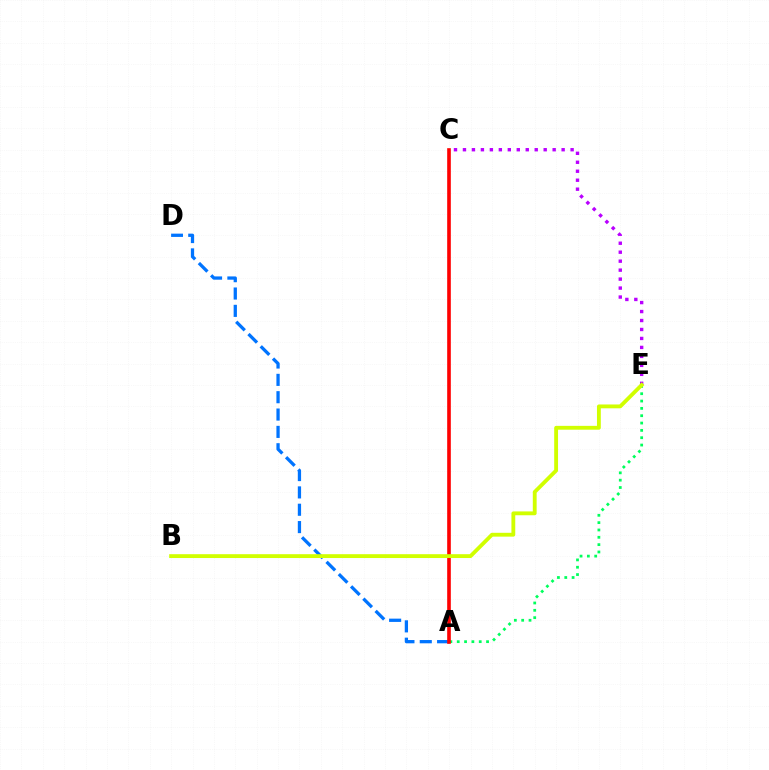{('A', 'D'): [{'color': '#0074ff', 'line_style': 'dashed', 'thickness': 2.36}], ('A', 'E'): [{'color': '#00ff5c', 'line_style': 'dotted', 'thickness': 1.99}], ('A', 'C'): [{'color': '#ff0000', 'line_style': 'solid', 'thickness': 2.62}], ('C', 'E'): [{'color': '#b900ff', 'line_style': 'dotted', 'thickness': 2.44}], ('B', 'E'): [{'color': '#d1ff00', 'line_style': 'solid', 'thickness': 2.76}]}